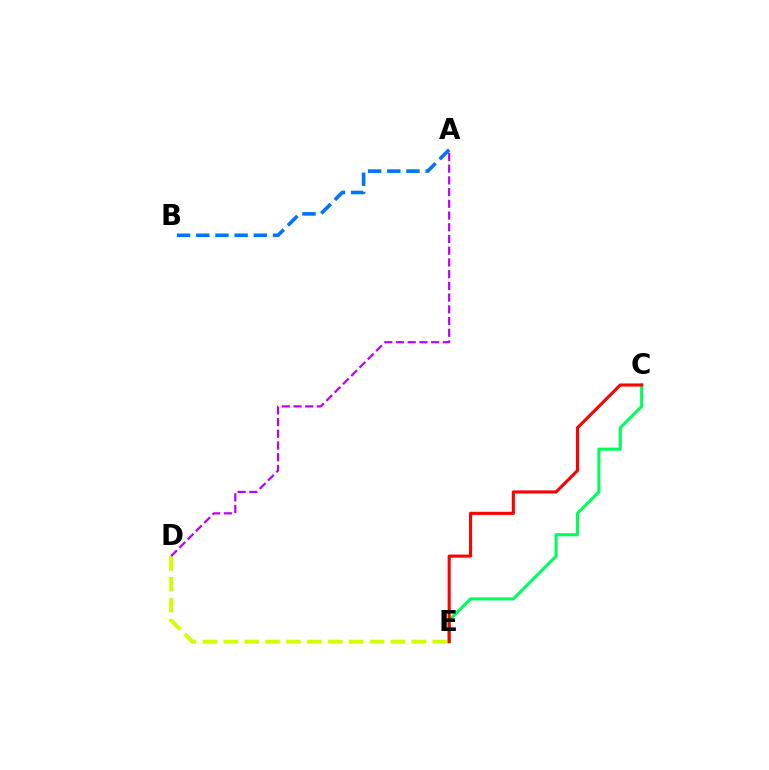{('C', 'E'): [{'color': '#00ff5c', 'line_style': 'solid', 'thickness': 2.23}, {'color': '#ff0000', 'line_style': 'solid', 'thickness': 2.23}], ('A', 'B'): [{'color': '#0074ff', 'line_style': 'dashed', 'thickness': 2.61}], ('D', 'E'): [{'color': '#d1ff00', 'line_style': 'dashed', 'thickness': 2.84}], ('A', 'D'): [{'color': '#b900ff', 'line_style': 'dashed', 'thickness': 1.59}]}